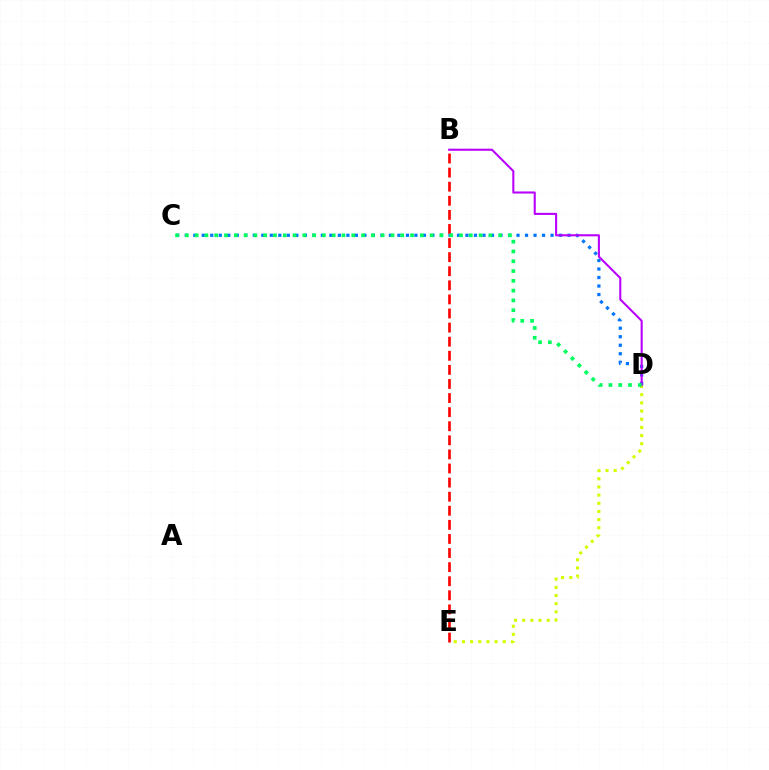{('C', 'D'): [{'color': '#0074ff', 'line_style': 'dotted', 'thickness': 2.31}, {'color': '#00ff5c', 'line_style': 'dotted', 'thickness': 2.66}], ('D', 'E'): [{'color': '#d1ff00', 'line_style': 'dotted', 'thickness': 2.22}], ('B', 'E'): [{'color': '#ff0000', 'line_style': 'dashed', 'thickness': 1.91}], ('B', 'D'): [{'color': '#b900ff', 'line_style': 'solid', 'thickness': 1.51}]}